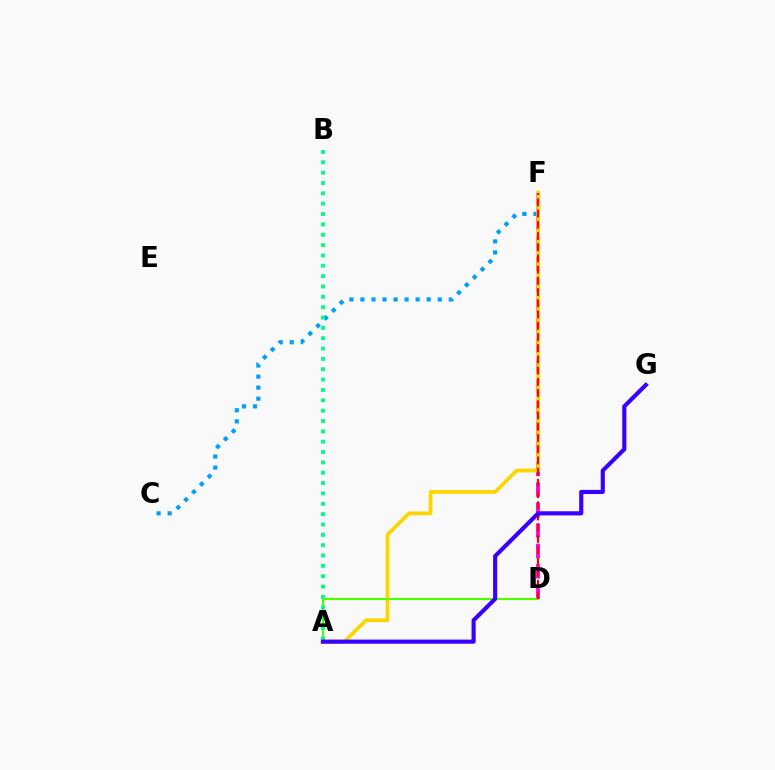{('D', 'F'): [{'color': '#ff00ed', 'line_style': 'dashed', 'thickness': 2.78}, {'color': '#ff0000', 'line_style': 'dashed', 'thickness': 1.52}], ('C', 'F'): [{'color': '#009eff', 'line_style': 'dotted', 'thickness': 3.0}], ('A', 'F'): [{'color': '#ffd500', 'line_style': 'solid', 'thickness': 2.7}], ('A', 'D'): [{'color': '#4fff00', 'line_style': 'solid', 'thickness': 1.53}], ('A', 'B'): [{'color': '#00ff86', 'line_style': 'dotted', 'thickness': 2.81}], ('A', 'G'): [{'color': '#3700ff', 'line_style': 'solid', 'thickness': 2.97}]}